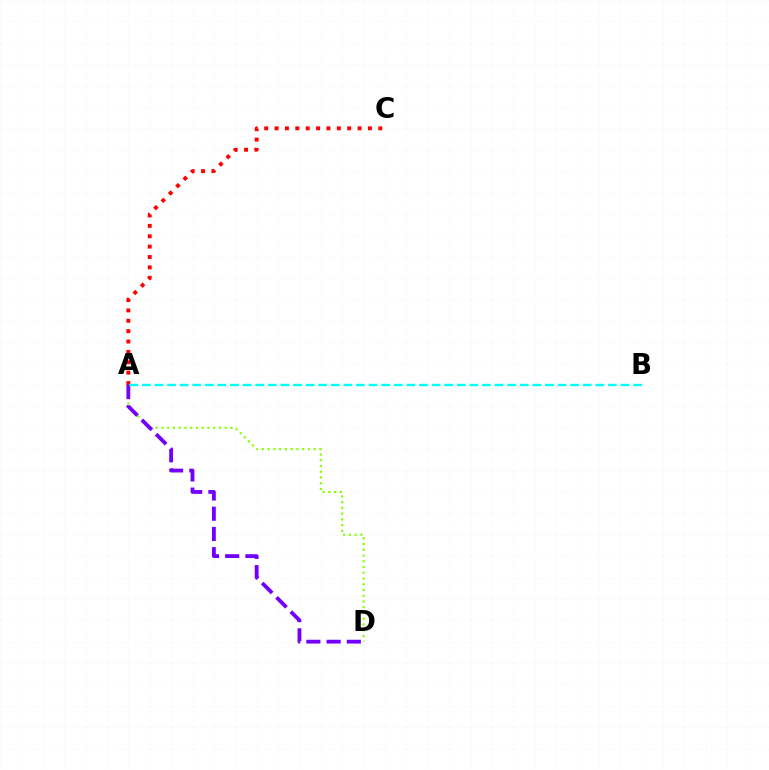{('A', 'D'): [{'color': '#84ff00', 'line_style': 'dotted', 'thickness': 1.56}, {'color': '#7200ff', 'line_style': 'dashed', 'thickness': 2.75}], ('A', 'C'): [{'color': '#ff0000', 'line_style': 'dotted', 'thickness': 2.82}], ('A', 'B'): [{'color': '#00fff6', 'line_style': 'dashed', 'thickness': 1.71}]}